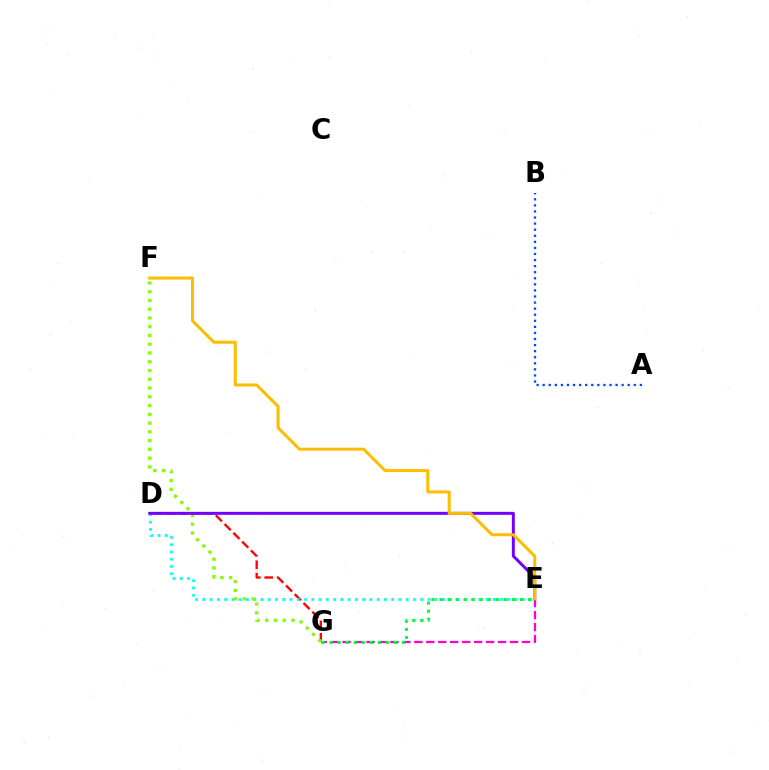{('D', 'G'): [{'color': '#ff0000', 'line_style': 'dashed', 'thickness': 1.69}], ('D', 'E'): [{'color': '#00fff6', 'line_style': 'dotted', 'thickness': 1.97}, {'color': '#7200ff', 'line_style': 'solid', 'thickness': 2.13}], ('E', 'G'): [{'color': '#ff00cf', 'line_style': 'dashed', 'thickness': 1.62}, {'color': '#00ff39', 'line_style': 'dotted', 'thickness': 2.19}], ('A', 'B'): [{'color': '#004bff', 'line_style': 'dotted', 'thickness': 1.65}], ('F', 'G'): [{'color': '#84ff00', 'line_style': 'dotted', 'thickness': 2.38}], ('E', 'F'): [{'color': '#ffbd00', 'line_style': 'solid', 'thickness': 2.17}]}